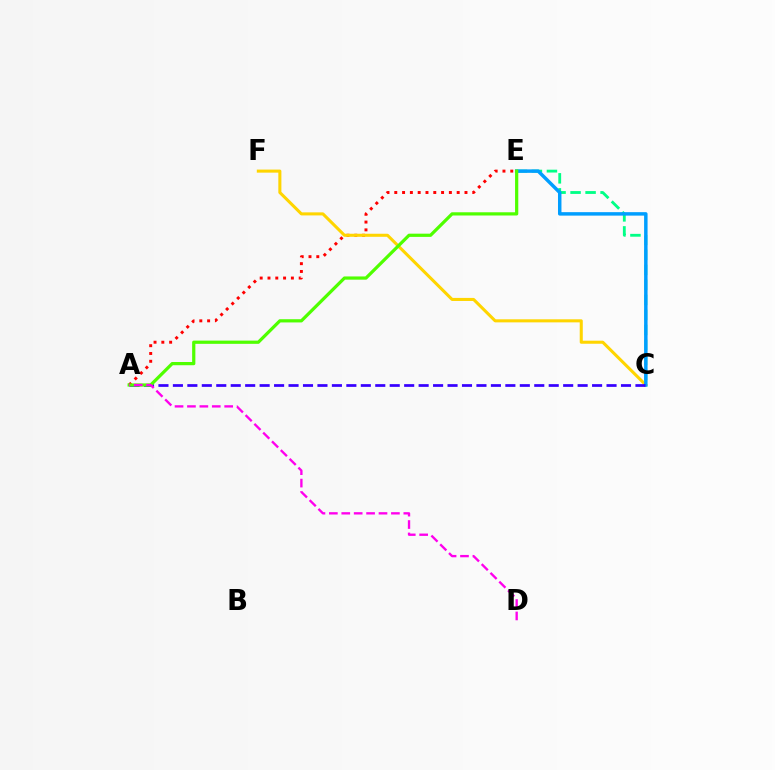{('C', 'E'): [{'color': '#00ff86', 'line_style': 'dashed', 'thickness': 2.04}, {'color': '#009eff', 'line_style': 'solid', 'thickness': 2.5}], ('A', 'E'): [{'color': '#ff0000', 'line_style': 'dotted', 'thickness': 2.12}, {'color': '#4fff00', 'line_style': 'solid', 'thickness': 2.32}], ('C', 'F'): [{'color': '#ffd500', 'line_style': 'solid', 'thickness': 2.2}], ('A', 'C'): [{'color': '#3700ff', 'line_style': 'dashed', 'thickness': 1.96}], ('A', 'D'): [{'color': '#ff00ed', 'line_style': 'dashed', 'thickness': 1.69}]}